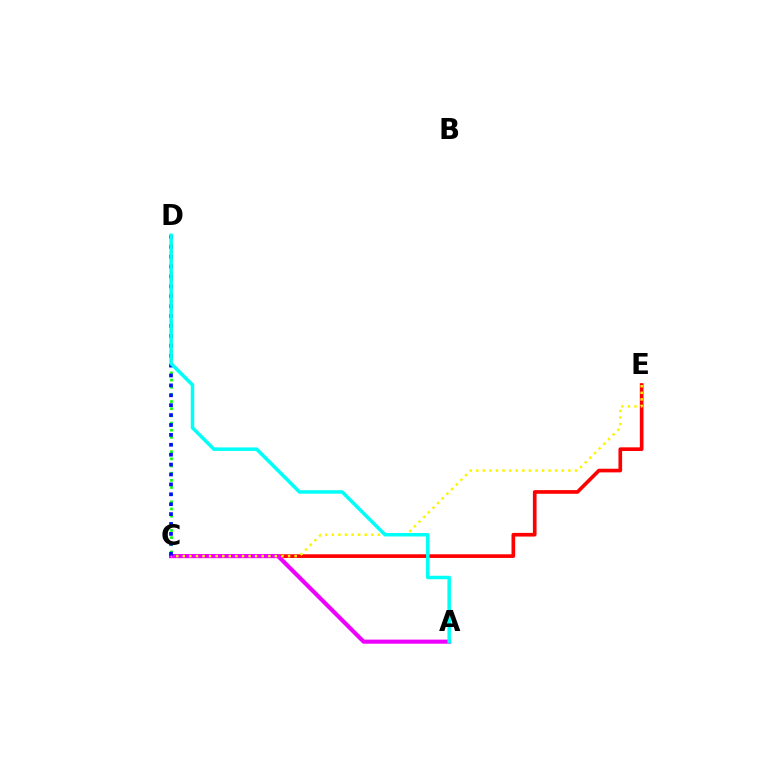{('C', 'E'): [{'color': '#ff0000', 'line_style': 'solid', 'thickness': 2.63}, {'color': '#fcf500', 'line_style': 'dotted', 'thickness': 1.79}], ('A', 'C'): [{'color': '#ee00ff', 'line_style': 'solid', 'thickness': 2.97}], ('C', 'D'): [{'color': '#08ff00', 'line_style': 'dotted', 'thickness': 1.95}, {'color': '#0010ff', 'line_style': 'dotted', 'thickness': 2.69}], ('A', 'D'): [{'color': '#00fff6', 'line_style': 'solid', 'thickness': 2.52}]}